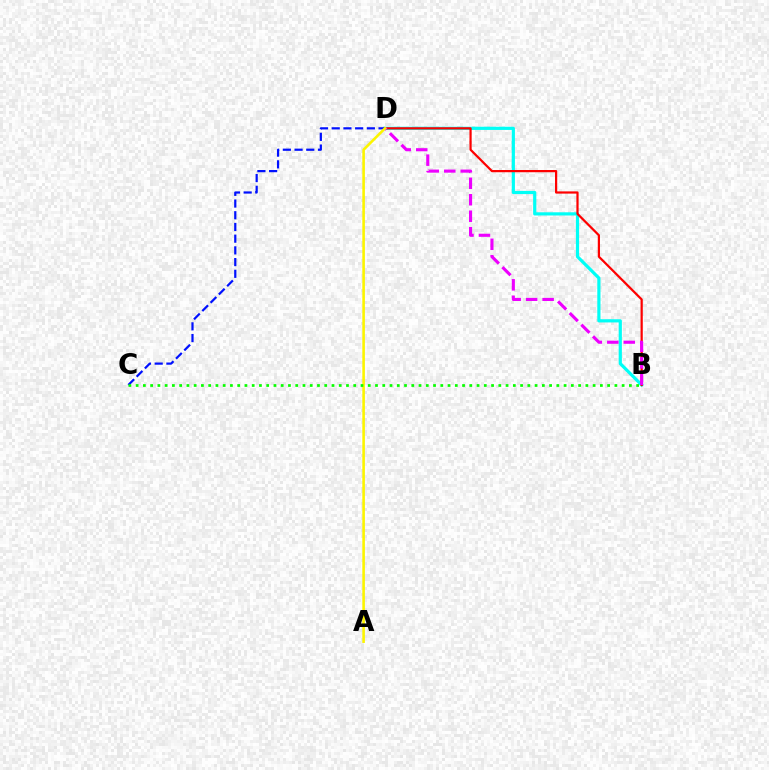{('B', 'D'): [{'color': '#00fff6', 'line_style': 'solid', 'thickness': 2.3}, {'color': '#ff0000', 'line_style': 'solid', 'thickness': 1.6}, {'color': '#ee00ff', 'line_style': 'dashed', 'thickness': 2.24}], ('C', 'D'): [{'color': '#0010ff', 'line_style': 'dashed', 'thickness': 1.59}], ('A', 'D'): [{'color': '#fcf500', 'line_style': 'solid', 'thickness': 1.87}], ('B', 'C'): [{'color': '#08ff00', 'line_style': 'dotted', 'thickness': 1.97}]}